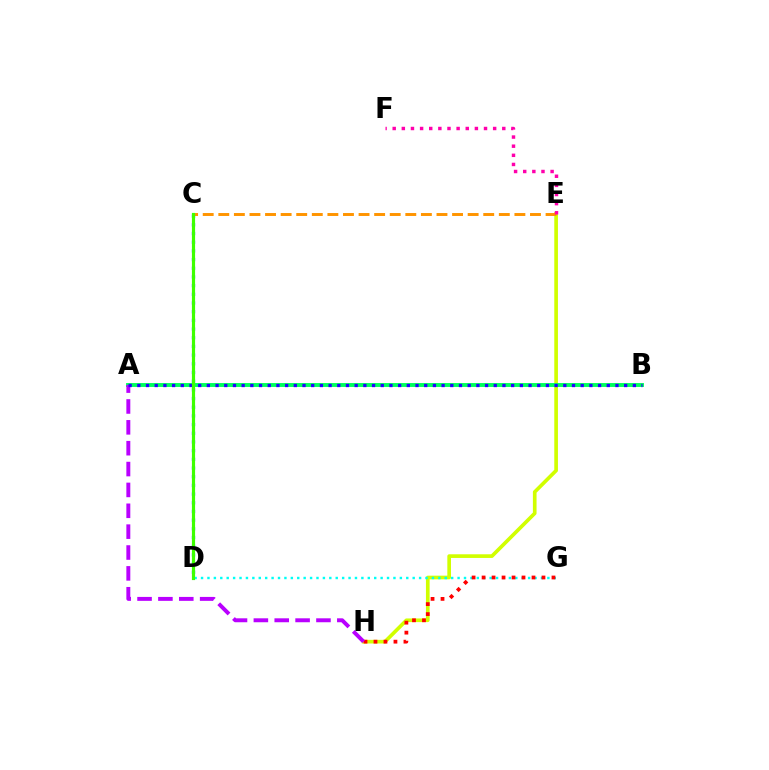{('E', 'H'): [{'color': '#d1ff00', 'line_style': 'solid', 'thickness': 2.64}], ('C', 'D'): [{'color': '#0074ff', 'line_style': 'dotted', 'thickness': 2.36}, {'color': '#3dff00', 'line_style': 'solid', 'thickness': 2.29}], ('D', 'G'): [{'color': '#00fff6', 'line_style': 'dotted', 'thickness': 1.74}], ('A', 'B'): [{'color': '#00ff5c', 'line_style': 'solid', 'thickness': 2.8}, {'color': '#2500ff', 'line_style': 'dotted', 'thickness': 2.36}], ('C', 'E'): [{'color': '#ff9400', 'line_style': 'dashed', 'thickness': 2.12}], ('G', 'H'): [{'color': '#ff0000', 'line_style': 'dotted', 'thickness': 2.71}], ('A', 'H'): [{'color': '#b900ff', 'line_style': 'dashed', 'thickness': 2.83}], ('E', 'F'): [{'color': '#ff00ac', 'line_style': 'dotted', 'thickness': 2.48}]}